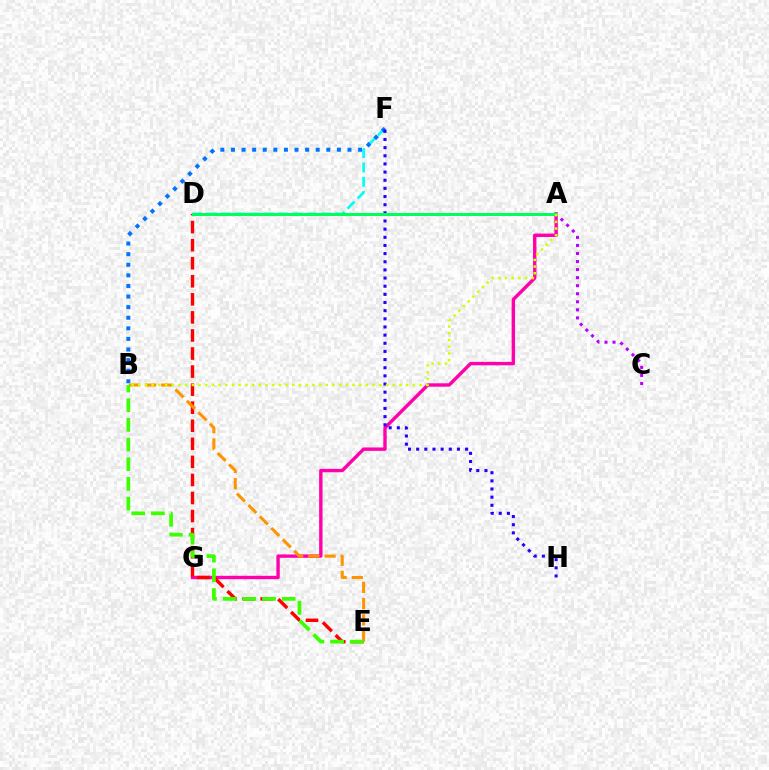{('A', 'C'): [{'color': '#b900ff', 'line_style': 'dotted', 'thickness': 2.19}], ('D', 'F'): [{'color': '#00fff6', 'line_style': 'dashed', 'thickness': 1.94}], ('A', 'G'): [{'color': '#ff00ac', 'line_style': 'solid', 'thickness': 2.44}], ('B', 'F'): [{'color': '#0074ff', 'line_style': 'dotted', 'thickness': 2.88}], ('F', 'H'): [{'color': '#2500ff', 'line_style': 'dotted', 'thickness': 2.21}], ('D', 'E'): [{'color': '#ff0000', 'line_style': 'dashed', 'thickness': 2.45}], ('B', 'E'): [{'color': '#ff9400', 'line_style': 'dashed', 'thickness': 2.2}, {'color': '#3dff00', 'line_style': 'dashed', 'thickness': 2.67}], ('A', 'D'): [{'color': '#00ff5c', 'line_style': 'solid', 'thickness': 2.17}], ('A', 'B'): [{'color': '#d1ff00', 'line_style': 'dotted', 'thickness': 1.82}]}